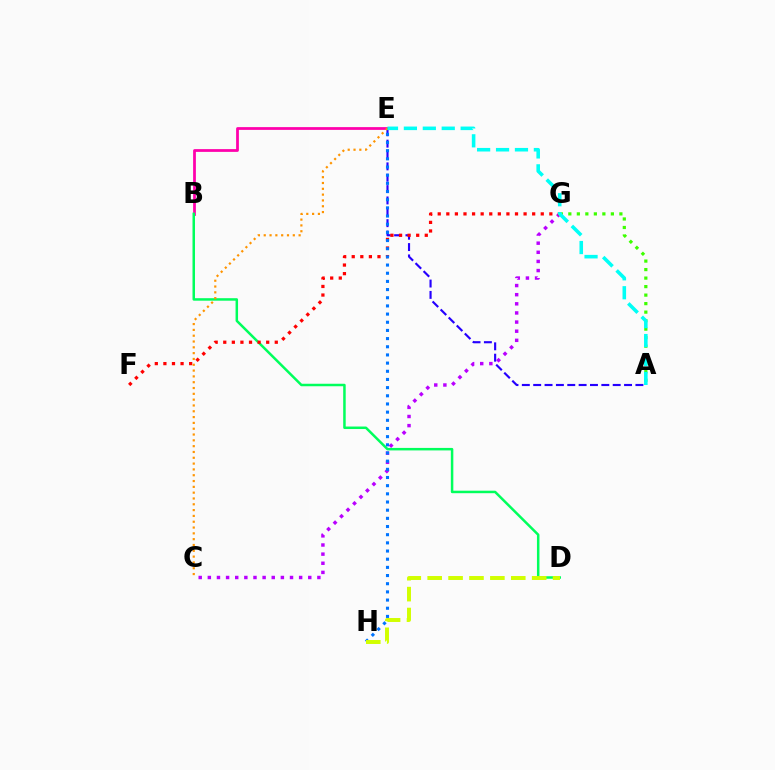{('A', 'G'): [{'color': '#3dff00', 'line_style': 'dotted', 'thickness': 2.31}], ('B', 'E'): [{'color': '#ff00ac', 'line_style': 'solid', 'thickness': 1.99}], ('C', 'G'): [{'color': '#b900ff', 'line_style': 'dotted', 'thickness': 2.48}], ('B', 'D'): [{'color': '#00ff5c', 'line_style': 'solid', 'thickness': 1.8}], ('A', 'E'): [{'color': '#2500ff', 'line_style': 'dashed', 'thickness': 1.54}, {'color': '#00fff6', 'line_style': 'dashed', 'thickness': 2.57}], ('F', 'G'): [{'color': '#ff0000', 'line_style': 'dotted', 'thickness': 2.33}], ('C', 'E'): [{'color': '#ff9400', 'line_style': 'dotted', 'thickness': 1.58}], ('E', 'H'): [{'color': '#0074ff', 'line_style': 'dotted', 'thickness': 2.22}], ('D', 'H'): [{'color': '#d1ff00', 'line_style': 'dashed', 'thickness': 2.84}]}